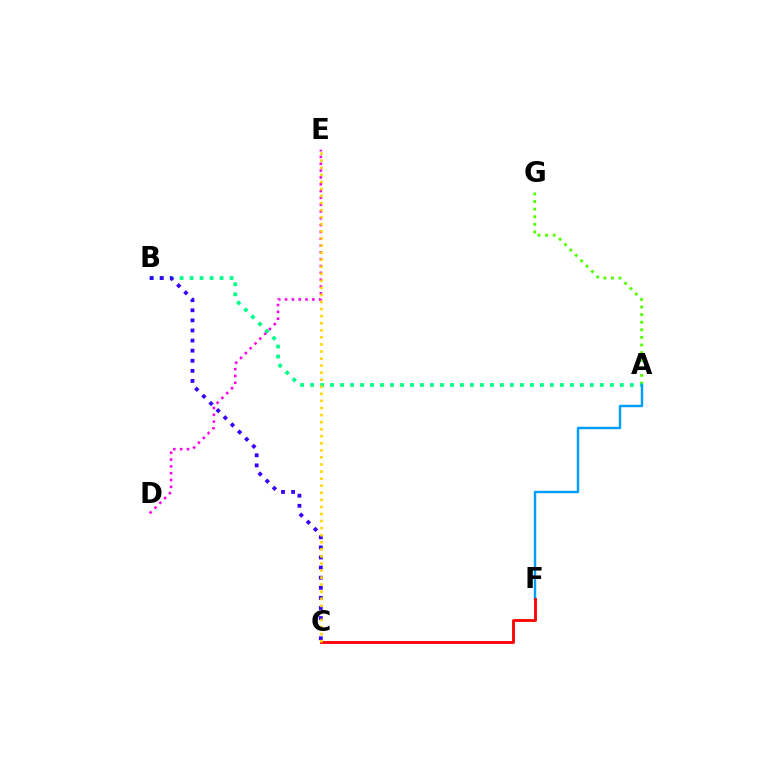{('A', 'G'): [{'color': '#4fff00', 'line_style': 'dotted', 'thickness': 2.07}], ('A', 'B'): [{'color': '#00ff86', 'line_style': 'dotted', 'thickness': 2.71}], ('A', 'F'): [{'color': '#009eff', 'line_style': 'solid', 'thickness': 1.76}], ('B', 'C'): [{'color': '#3700ff', 'line_style': 'dotted', 'thickness': 2.74}], ('D', 'E'): [{'color': '#ff00ed', 'line_style': 'dotted', 'thickness': 1.85}], ('C', 'F'): [{'color': '#ff0000', 'line_style': 'solid', 'thickness': 2.05}], ('C', 'E'): [{'color': '#ffd500', 'line_style': 'dotted', 'thickness': 1.92}]}